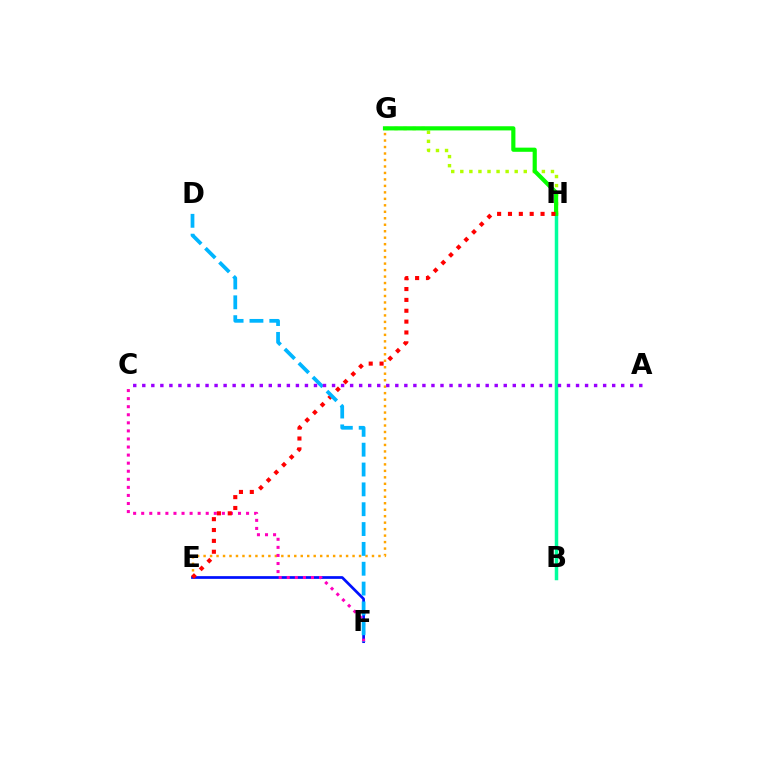{('B', 'H'): [{'color': '#00ff9d', 'line_style': 'solid', 'thickness': 2.51}], ('E', 'G'): [{'color': '#ffa500', 'line_style': 'dotted', 'thickness': 1.76}], ('E', 'F'): [{'color': '#0010ff', 'line_style': 'solid', 'thickness': 1.96}], ('G', 'H'): [{'color': '#b3ff00', 'line_style': 'dotted', 'thickness': 2.46}, {'color': '#08ff00', 'line_style': 'solid', 'thickness': 2.99}], ('C', 'F'): [{'color': '#ff00bd', 'line_style': 'dotted', 'thickness': 2.19}], ('E', 'H'): [{'color': '#ff0000', 'line_style': 'dotted', 'thickness': 2.95}], ('D', 'F'): [{'color': '#00b5ff', 'line_style': 'dashed', 'thickness': 2.7}], ('A', 'C'): [{'color': '#9b00ff', 'line_style': 'dotted', 'thickness': 2.46}]}